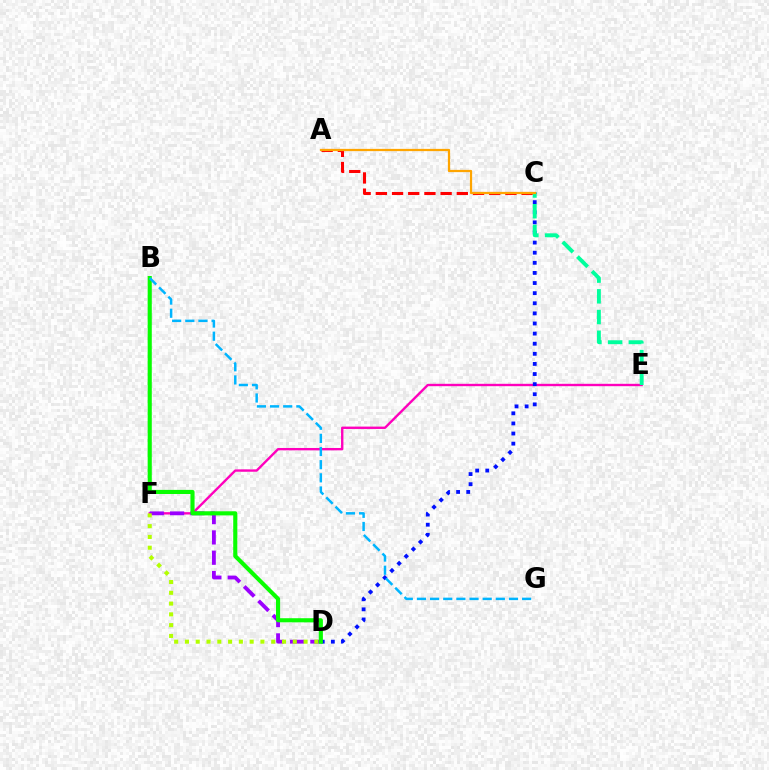{('E', 'F'): [{'color': '#ff00bd', 'line_style': 'solid', 'thickness': 1.71}], ('A', 'C'): [{'color': '#ff0000', 'line_style': 'dashed', 'thickness': 2.2}, {'color': '#ffa500', 'line_style': 'solid', 'thickness': 1.62}], ('C', 'D'): [{'color': '#0010ff', 'line_style': 'dotted', 'thickness': 2.75}], ('D', 'F'): [{'color': '#9b00ff', 'line_style': 'dashed', 'thickness': 2.76}, {'color': '#b3ff00', 'line_style': 'dotted', 'thickness': 2.93}], ('C', 'E'): [{'color': '#00ff9d', 'line_style': 'dashed', 'thickness': 2.81}], ('B', 'D'): [{'color': '#08ff00', 'line_style': 'solid', 'thickness': 2.96}], ('B', 'G'): [{'color': '#00b5ff', 'line_style': 'dashed', 'thickness': 1.79}]}